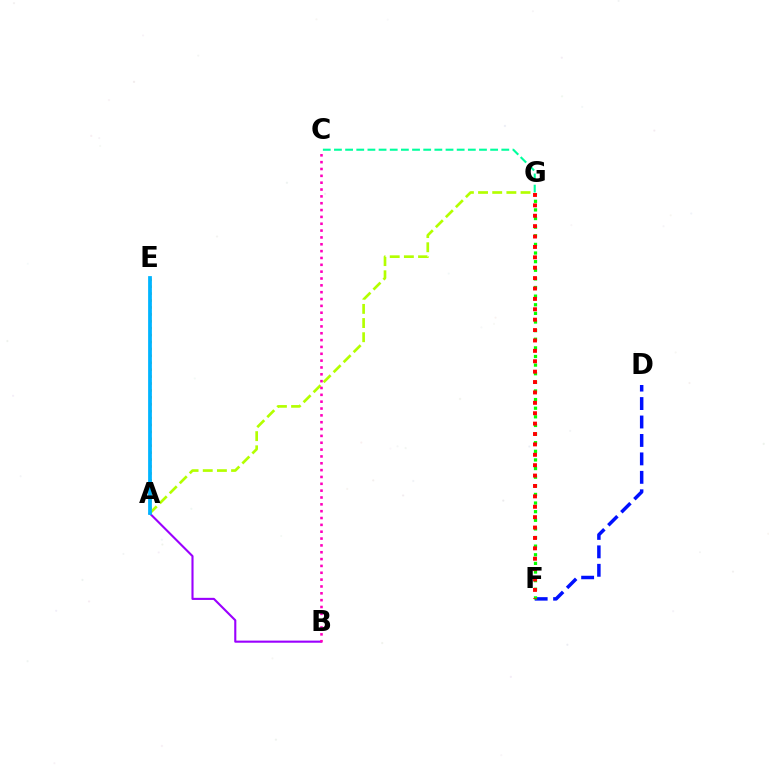{('D', 'F'): [{'color': '#0010ff', 'line_style': 'dashed', 'thickness': 2.51}], ('F', 'G'): [{'color': '#08ff00', 'line_style': 'dotted', 'thickness': 2.34}, {'color': '#ff0000', 'line_style': 'dotted', 'thickness': 2.82}], ('A', 'G'): [{'color': '#b3ff00', 'line_style': 'dashed', 'thickness': 1.92}], ('A', 'E'): [{'color': '#ffa500', 'line_style': 'dotted', 'thickness': 1.88}, {'color': '#00b5ff', 'line_style': 'solid', 'thickness': 2.71}], ('A', 'B'): [{'color': '#9b00ff', 'line_style': 'solid', 'thickness': 1.52}], ('C', 'G'): [{'color': '#00ff9d', 'line_style': 'dashed', 'thickness': 1.52}], ('B', 'C'): [{'color': '#ff00bd', 'line_style': 'dotted', 'thickness': 1.86}]}